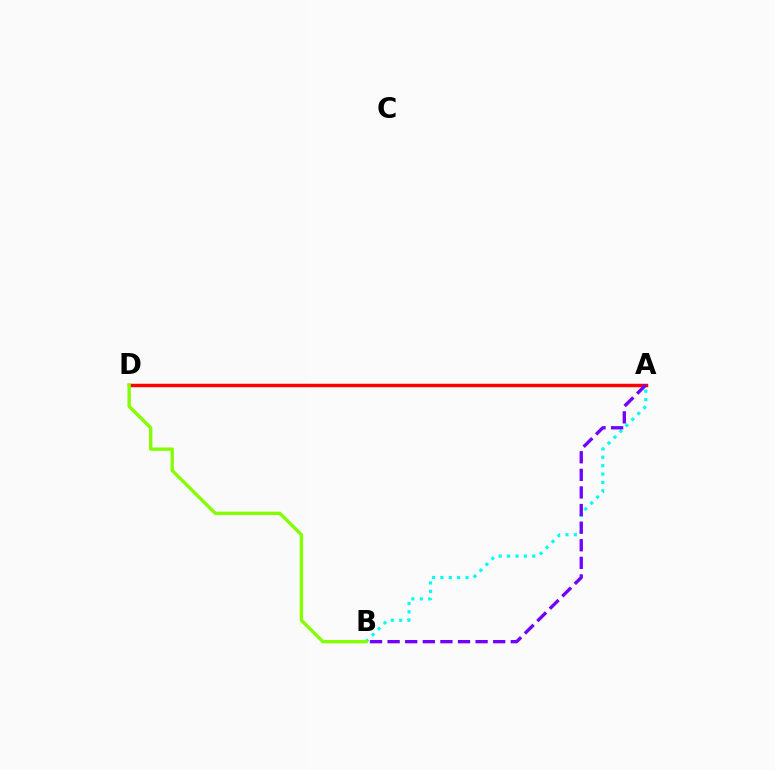{('A', 'D'): [{'color': '#ff0000', 'line_style': 'solid', 'thickness': 2.49}], ('A', 'B'): [{'color': '#00fff6', 'line_style': 'dotted', 'thickness': 2.28}, {'color': '#7200ff', 'line_style': 'dashed', 'thickness': 2.39}], ('B', 'D'): [{'color': '#84ff00', 'line_style': 'solid', 'thickness': 2.42}]}